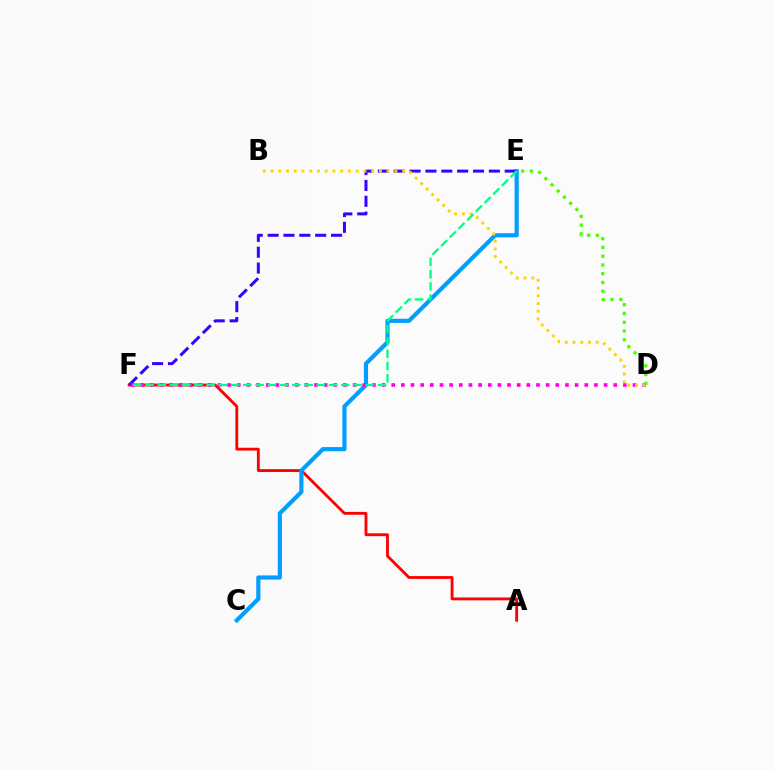{('A', 'F'): [{'color': '#ff0000', 'line_style': 'solid', 'thickness': 2.05}], ('C', 'E'): [{'color': '#009eff', 'line_style': 'solid', 'thickness': 2.99}], ('E', 'F'): [{'color': '#3700ff', 'line_style': 'dashed', 'thickness': 2.15}, {'color': '#00ff86', 'line_style': 'dashed', 'thickness': 1.66}], ('D', 'F'): [{'color': '#ff00ed', 'line_style': 'dotted', 'thickness': 2.62}], ('B', 'D'): [{'color': '#ffd500', 'line_style': 'dotted', 'thickness': 2.1}], ('D', 'E'): [{'color': '#4fff00', 'line_style': 'dotted', 'thickness': 2.38}]}